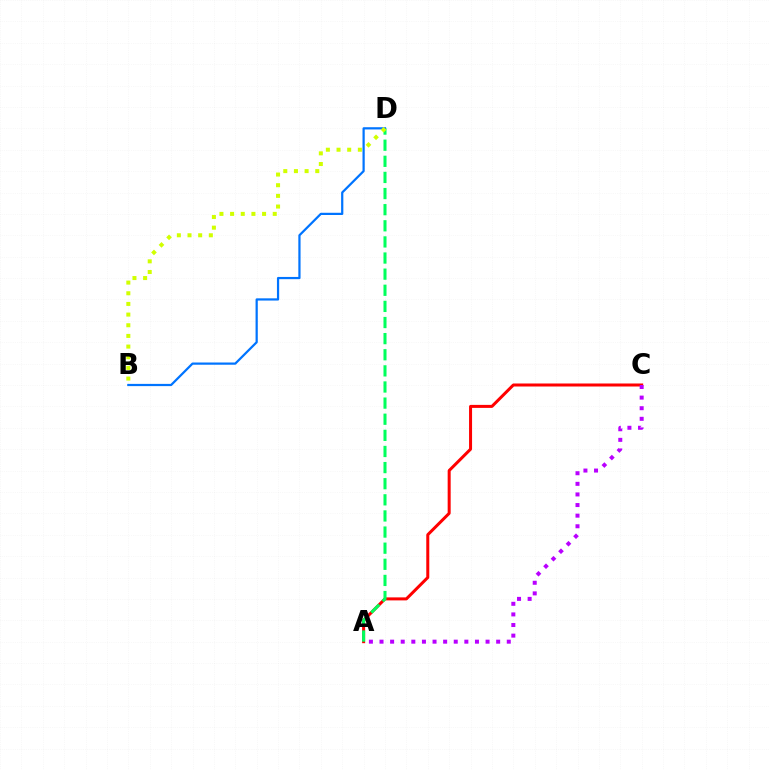{('A', 'C'): [{'color': '#ff0000', 'line_style': 'solid', 'thickness': 2.17}, {'color': '#b900ff', 'line_style': 'dotted', 'thickness': 2.88}], ('A', 'D'): [{'color': '#00ff5c', 'line_style': 'dashed', 'thickness': 2.19}], ('B', 'D'): [{'color': '#0074ff', 'line_style': 'solid', 'thickness': 1.6}, {'color': '#d1ff00', 'line_style': 'dotted', 'thickness': 2.9}]}